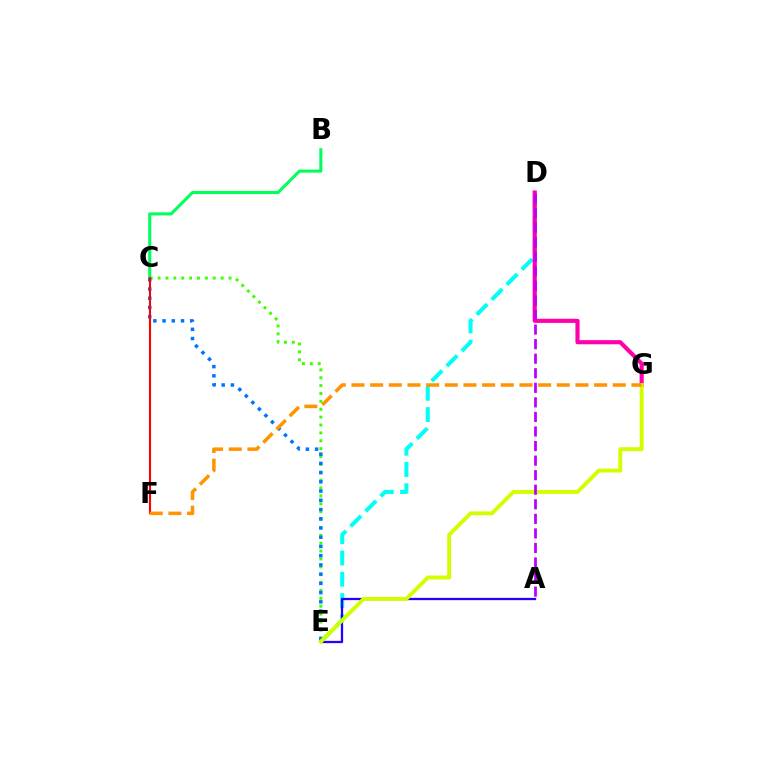{('B', 'C'): [{'color': '#00ff5c', 'line_style': 'solid', 'thickness': 2.21}], ('C', 'E'): [{'color': '#3dff00', 'line_style': 'dotted', 'thickness': 2.14}, {'color': '#0074ff', 'line_style': 'dotted', 'thickness': 2.51}], ('D', 'E'): [{'color': '#00fff6', 'line_style': 'dashed', 'thickness': 2.89}], ('A', 'E'): [{'color': '#2500ff', 'line_style': 'solid', 'thickness': 1.63}], ('C', 'F'): [{'color': '#ff0000', 'line_style': 'solid', 'thickness': 1.51}], ('D', 'G'): [{'color': '#ff00ac', 'line_style': 'solid', 'thickness': 2.98}], ('E', 'G'): [{'color': '#d1ff00', 'line_style': 'solid', 'thickness': 2.83}], ('A', 'D'): [{'color': '#b900ff', 'line_style': 'dashed', 'thickness': 1.98}], ('F', 'G'): [{'color': '#ff9400', 'line_style': 'dashed', 'thickness': 2.54}]}